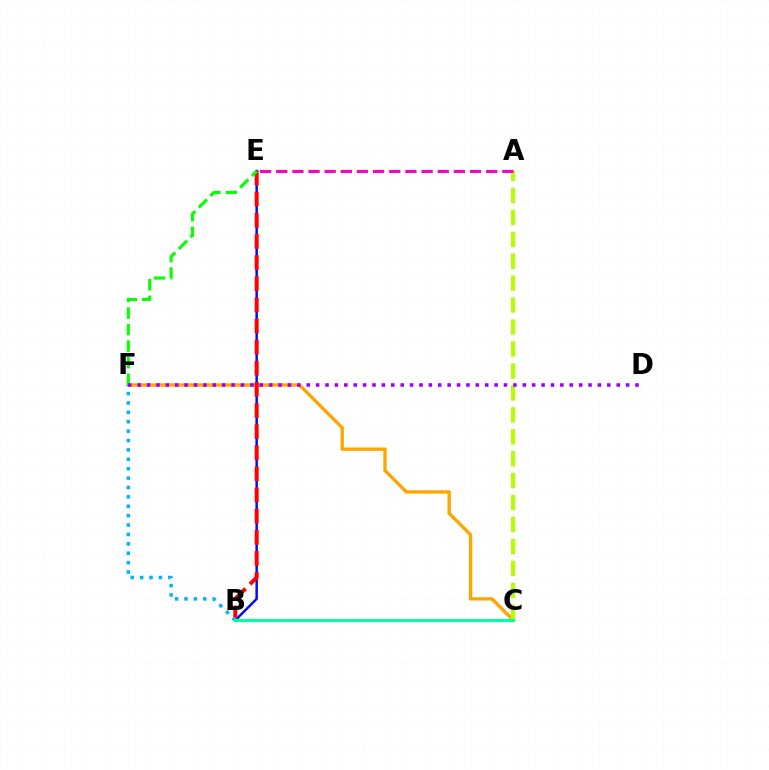{('B', 'E'): [{'color': '#0010ff', 'line_style': 'solid', 'thickness': 1.81}, {'color': '#ff0000', 'line_style': 'dashed', 'thickness': 2.87}], ('C', 'F'): [{'color': '#ffa500', 'line_style': 'solid', 'thickness': 2.42}], ('A', 'C'): [{'color': '#b3ff00', 'line_style': 'dashed', 'thickness': 2.98}], ('A', 'E'): [{'color': '#ff00bd', 'line_style': 'dashed', 'thickness': 2.19}], ('E', 'F'): [{'color': '#08ff00', 'line_style': 'dashed', 'thickness': 2.25}], ('B', 'F'): [{'color': '#00b5ff', 'line_style': 'dotted', 'thickness': 2.55}], ('D', 'F'): [{'color': '#9b00ff', 'line_style': 'dotted', 'thickness': 2.55}], ('B', 'C'): [{'color': '#00ff9d', 'line_style': 'solid', 'thickness': 2.16}]}